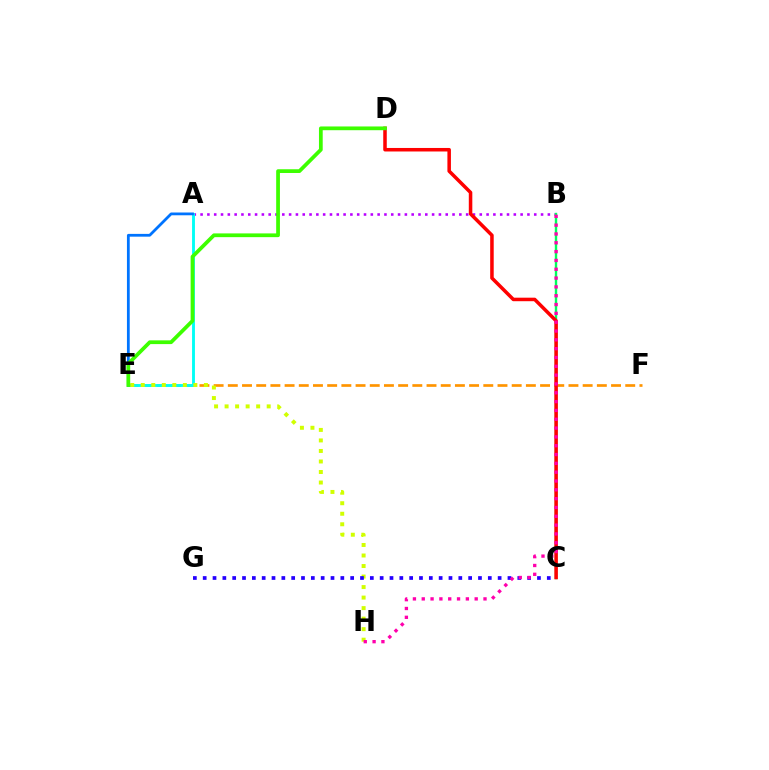{('A', 'B'): [{'color': '#b900ff', 'line_style': 'dotted', 'thickness': 1.85}], ('E', 'F'): [{'color': '#ff9400', 'line_style': 'dashed', 'thickness': 1.93}], ('A', 'E'): [{'color': '#00fff6', 'line_style': 'solid', 'thickness': 2.07}, {'color': '#0074ff', 'line_style': 'solid', 'thickness': 2.0}], ('B', 'C'): [{'color': '#00ff5c', 'line_style': 'solid', 'thickness': 1.73}], ('C', 'D'): [{'color': '#ff0000', 'line_style': 'solid', 'thickness': 2.54}], ('E', 'H'): [{'color': '#d1ff00', 'line_style': 'dotted', 'thickness': 2.86}], ('D', 'E'): [{'color': '#3dff00', 'line_style': 'solid', 'thickness': 2.7}], ('C', 'G'): [{'color': '#2500ff', 'line_style': 'dotted', 'thickness': 2.67}], ('B', 'H'): [{'color': '#ff00ac', 'line_style': 'dotted', 'thickness': 2.4}]}